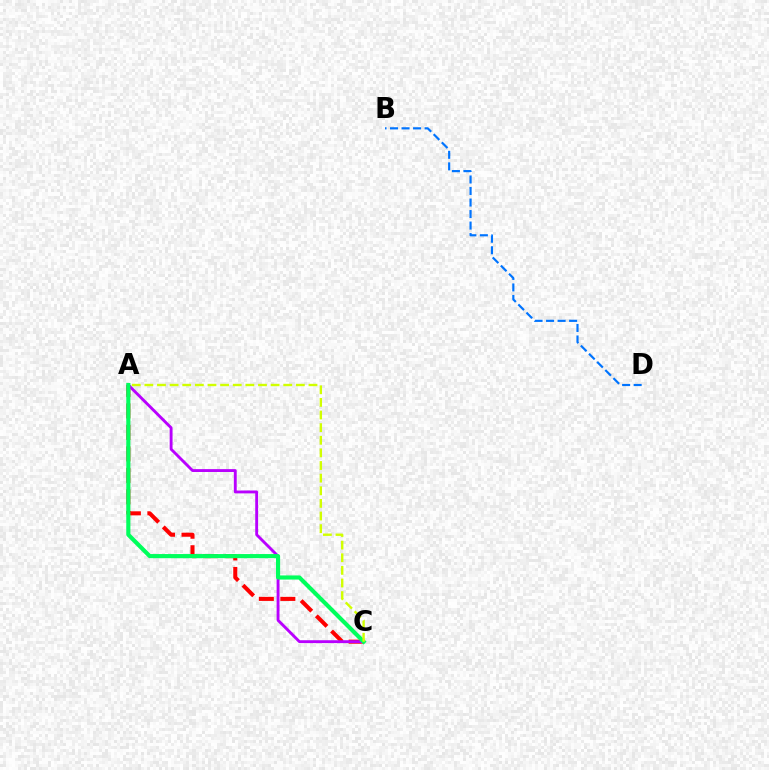{('A', 'C'): [{'color': '#ff0000', 'line_style': 'dashed', 'thickness': 2.92}, {'color': '#b900ff', 'line_style': 'solid', 'thickness': 2.07}, {'color': '#00ff5c', 'line_style': 'solid', 'thickness': 2.97}, {'color': '#d1ff00', 'line_style': 'dashed', 'thickness': 1.72}], ('B', 'D'): [{'color': '#0074ff', 'line_style': 'dashed', 'thickness': 1.56}]}